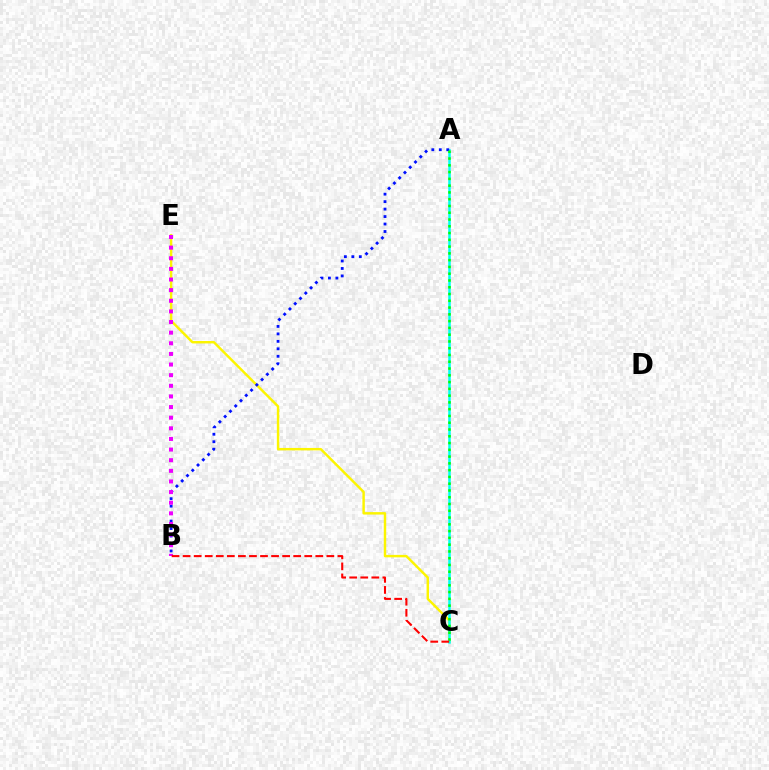{('C', 'E'): [{'color': '#fcf500', 'line_style': 'solid', 'thickness': 1.76}], ('A', 'C'): [{'color': '#00fff6', 'line_style': 'solid', 'thickness': 1.81}, {'color': '#08ff00', 'line_style': 'dotted', 'thickness': 1.84}], ('A', 'B'): [{'color': '#0010ff', 'line_style': 'dotted', 'thickness': 2.03}], ('B', 'E'): [{'color': '#ee00ff', 'line_style': 'dotted', 'thickness': 2.89}], ('B', 'C'): [{'color': '#ff0000', 'line_style': 'dashed', 'thickness': 1.5}]}